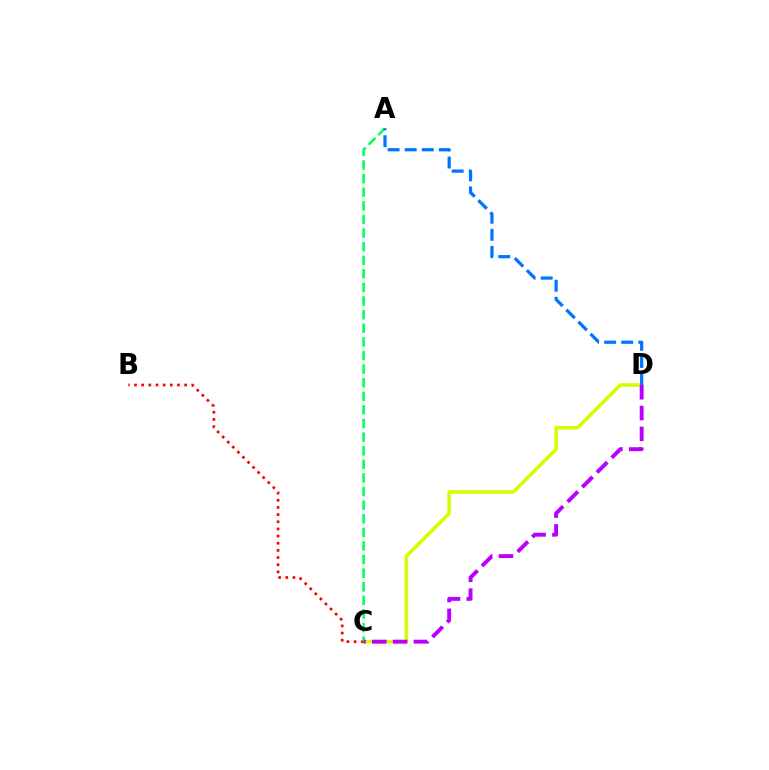{('C', 'D'): [{'color': '#d1ff00', 'line_style': 'solid', 'thickness': 2.54}, {'color': '#b900ff', 'line_style': 'dashed', 'thickness': 2.82}], ('B', 'C'): [{'color': '#ff0000', 'line_style': 'dotted', 'thickness': 1.95}], ('A', 'C'): [{'color': '#00ff5c', 'line_style': 'dashed', 'thickness': 1.85}], ('A', 'D'): [{'color': '#0074ff', 'line_style': 'dashed', 'thickness': 2.32}]}